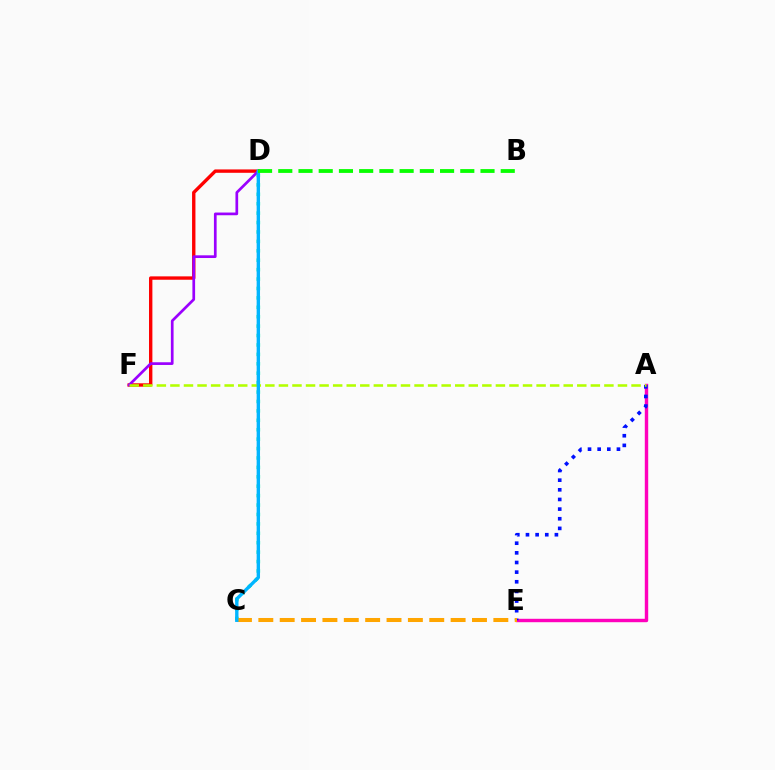{('C', 'D'): [{'color': '#00ff9d', 'line_style': 'dotted', 'thickness': 2.56}, {'color': '#00b5ff', 'line_style': 'solid', 'thickness': 2.42}], ('A', 'E'): [{'color': '#ff00bd', 'line_style': 'solid', 'thickness': 2.45}, {'color': '#0010ff', 'line_style': 'dotted', 'thickness': 2.62}], ('D', 'F'): [{'color': '#ff0000', 'line_style': 'solid', 'thickness': 2.43}, {'color': '#9b00ff', 'line_style': 'solid', 'thickness': 1.95}], ('C', 'E'): [{'color': '#ffa500', 'line_style': 'dashed', 'thickness': 2.9}], ('A', 'F'): [{'color': '#b3ff00', 'line_style': 'dashed', 'thickness': 1.84}], ('B', 'D'): [{'color': '#08ff00', 'line_style': 'dashed', 'thickness': 2.75}]}